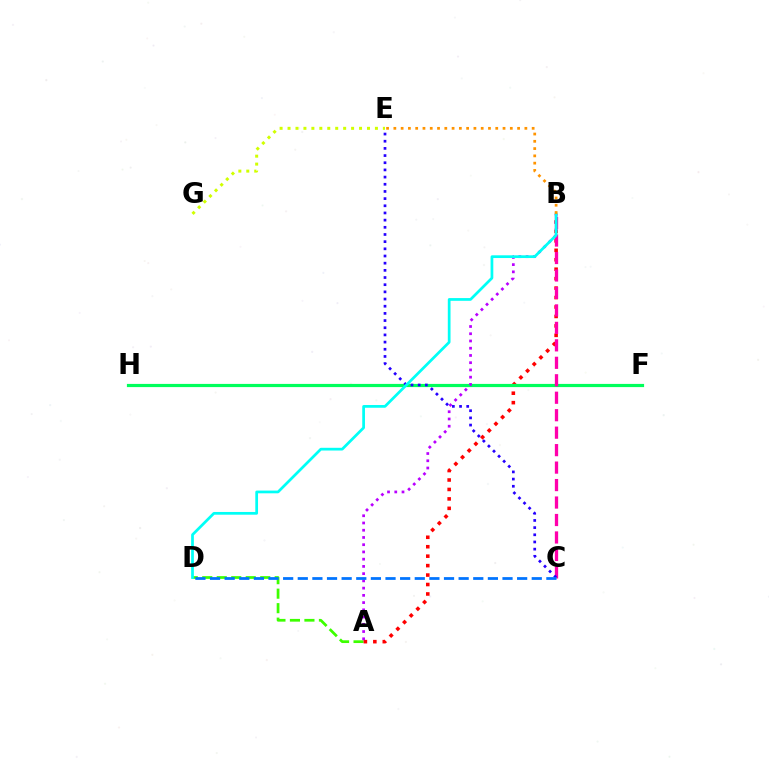{('A', 'D'): [{'color': '#3dff00', 'line_style': 'dashed', 'thickness': 1.97}], ('A', 'B'): [{'color': '#ff0000', 'line_style': 'dotted', 'thickness': 2.57}, {'color': '#b900ff', 'line_style': 'dotted', 'thickness': 1.97}], ('F', 'H'): [{'color': '#00ff5c', 'line_style': 'solid', 'thickness': 2.3}], ('E', 'G'): [{'color': '#d1ff00', 'line_style': 'dotted', 'thickness': 2.16}], ('B', 'C'): [{'color': '#ff00ac', 'line_style': 'dashed', 'thickness': 2.37}], ('C', 'E'): [{'color': '#2500ff', 'line_style': 'dotted', 'thickness': 1.95}], ('C', 'D'): [{'color': '#0074ff', 'line_style': 'dashed', 'thickness': 1.99}], ('B', 'D'): [{'color': '#00fff6', 'line_style': 'solid', 'thickness': 1.97}], ('B', 'E'): [{'color': '#ff9400', 'line_style': 'dotted', 'thickness': 1.98}]}